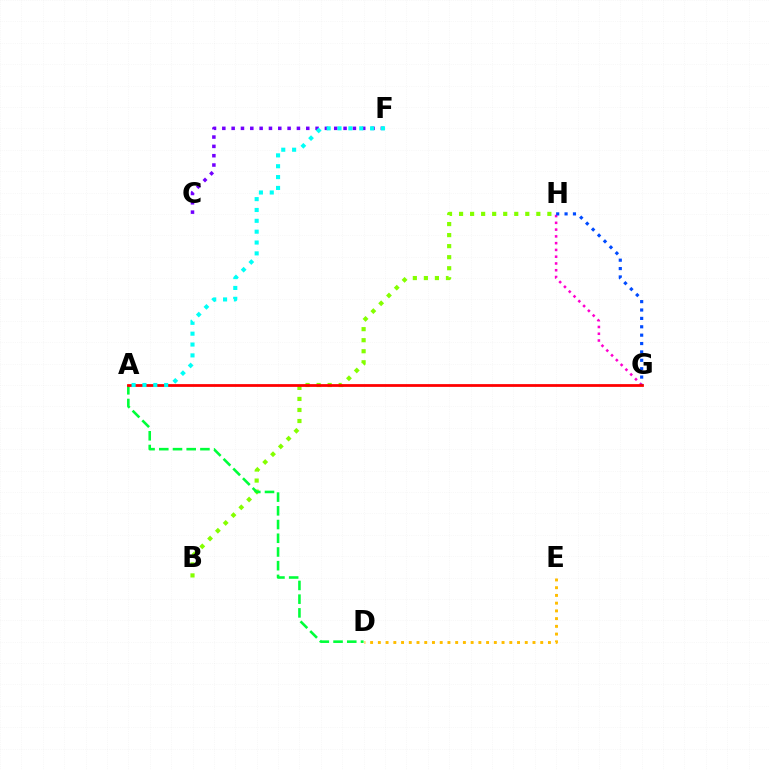{('G', 'H'): [{'color': '#ff00cf', 'line_style': 'dotted', 'thickness': 1.84}, {'color': '#004bff', 'line_style': 'dotted', 'thickness': 2.28}], ('B', 'H'): [{'color': '#84ff00', 'line_style': 'dotted', 'thickness': 3.0}], ('D', 'E'): [{'color': '#ffbd00', 'line_style': 'dotted', 'thickness': 2.1}], ('A', 'D'): [{'color': '#00ff39', 'line_style': 'dashed', 'thickness': 1.86}], ('C', 'F'): [{'color': '#7200ff', 'line_style': 'dotted', 'thickness': 2.53}], ('A', 'G'): [{'color': '#ff0000', 'line_style': 'solid', 'thickness': 1.99}], ('A', 'F'): [{'color': '#00fff6', 'line_style': 'dotted', 'thickness': 2.95}]}